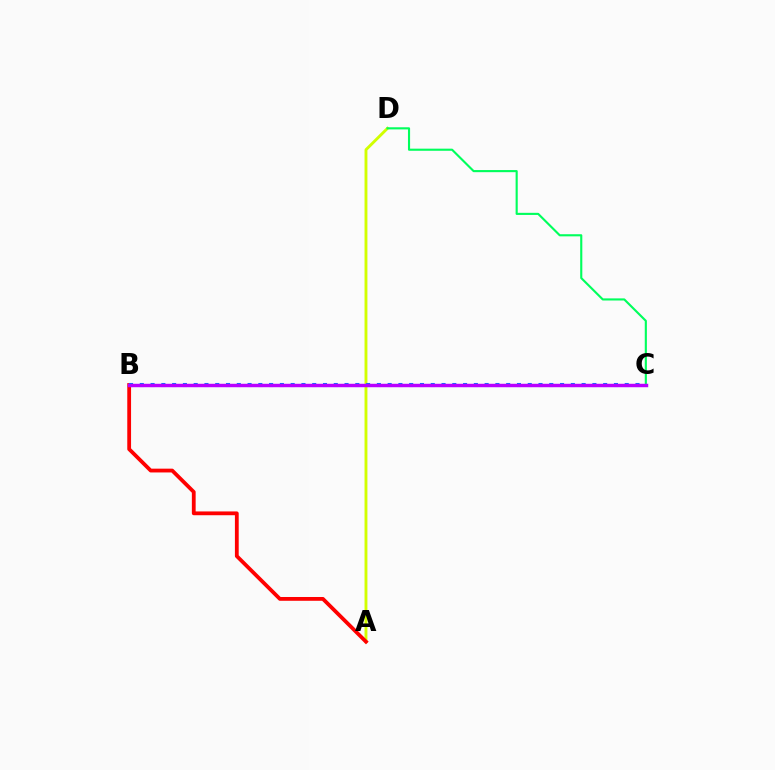{('A', 'D'): [{'color': '#d1ff00', 'line_style': 'solid', 'thickness': 2.07}], ('A', 'B'): [{'color': '#ff0000', 'line_style': 'solid', 'thickness': 2.73}], ('C', 'D'): [{'color': '#00ff5c', 'line_style': 'solid', 'thickness': 1.53}], ('B', 'C'): [{'color': '#0074ff', 'line_style': 'dotted', 'thickness': 2.93}, {'color': '#b900ff', 'line_style': 'solid', 'thickness': 2.48}]}